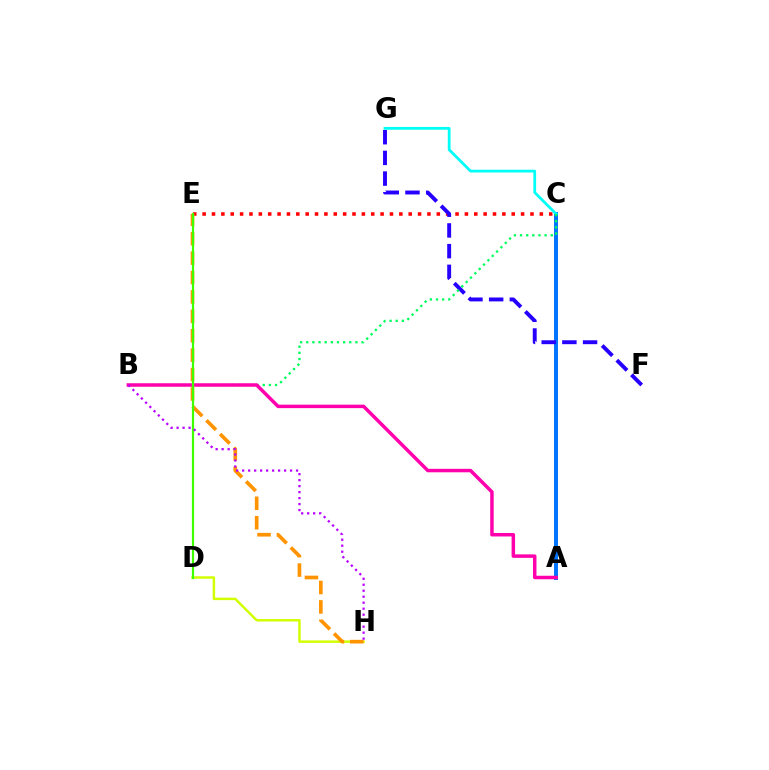{('A', 'C'): [{'color': '#0074ff', 'line_style': 'solid', 'thickness': 2.84}], ('C', 'E'): [{'color': '#ff0000', 'line_style': 'dotted', 'thickness': 2.54}], ('F', 'G'): [{'color': '#2500ff', 'line_style': 'dashed', 'thickness': 2.81}], ('C', 'G'): [{'color': '#00fff6', 'line_style': 'solid', 'thickness': 1.99}], ('B', 'C'): [{'color': '#00ff5c', 'line_style': 'dotted', 'thickness': 1.67}], ('D', 'H'): [{'color': '#d1ff00', 'line_style': 'solid', 'thickness': 1.78}], ('A', 'B'): [{'color': '#ff00ac', 'line_style': 'solid', 'thickness': 2.51}], ('E', 'H'): [{'color': '#ff9400', 'line_style': 'dashed', 'thickness': 2.64}], ('D', 'E'): [{'color': '#3dff00', 'line_style': 'solid', 'thickness': 1.59}], ('B', 'H'): [{'color': '#b900ff', 'line_style': 'dotted', 'thickness': 1.63}]}